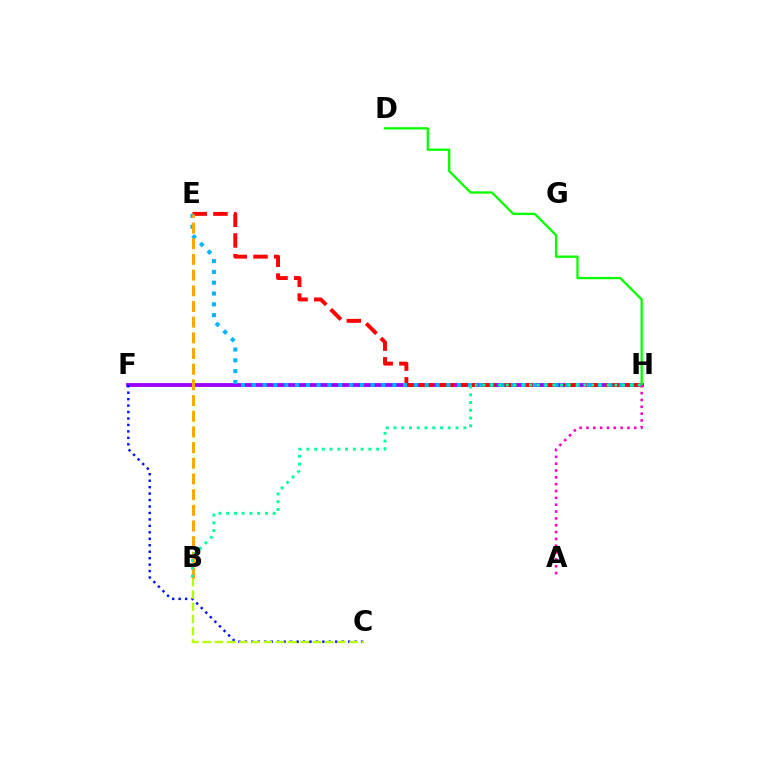{('F', 'H'): [{'color': '#9b00ff', 'line_style': 'solid', 'thickness': 2.74}], ('C', 'F'): [{'color': '#0010ff', 'line_style': 'dotted', 'thickness': 1.75}], ('E', 'H'): [{'color': '#ff0000', 'line_style': 'dashed', 'thickness': 2.81}, {'color': '#00b5ff', 'line_style': 'dotted', 'thickness': 2.94}], ('B', 'C'): [{'color': '#b3ff00', 'line_style': 'dashed', 'thickness': 1.66}], ('D', 'H'): [{'color': '#08ff00', 'line_style': 'solid', 'thickness': 1.66}], ('B', 'E'): [{'color': '#ffa500', 'line_style': 'dashed', 'thickness': 2.13}], ('A', 'H'): [{'color': '#ff00bd', 'line_style': 'dotted', 'thickness': 1.86}], ('B', 'H'): [{'color': '#00ff9d', 'line_style': 'dotted', 'thickness': 2.11}]}